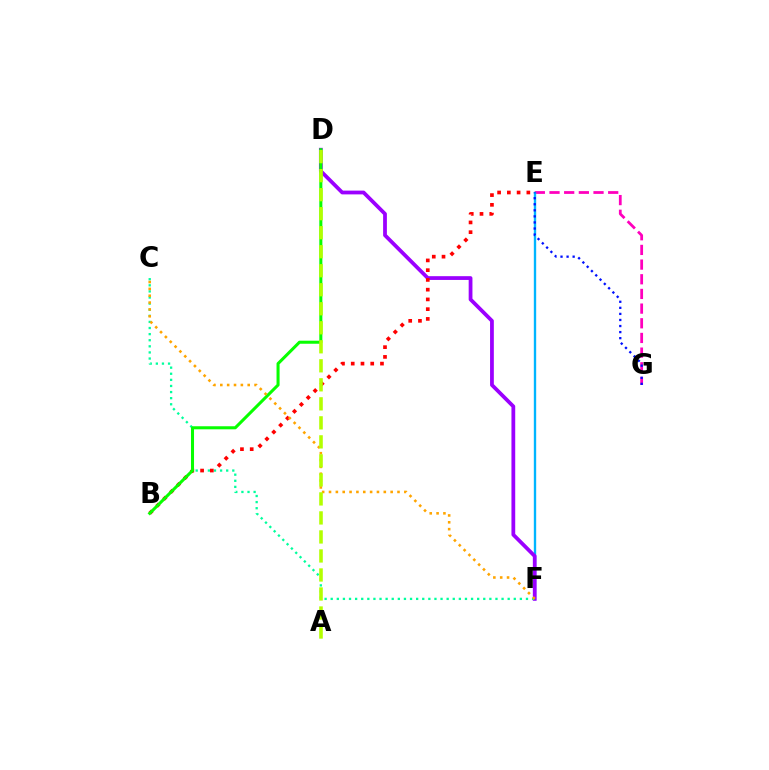{('E', 'G'): [{'color': '#ff00bd', 'line_style': 'dashed', 'thickness': 1.99}, {'color': '#0010ff', 'line_style': 'dotted', 'thickness': 1.65}], ('E', 'F'): [{'color': '#00b5ff', 'line_style': 'solid', 'thickness': 1.7}], ('D', 'F'): [{'color': '#9b00ff', 'line_style': 'solid', 'thickness': 2.71}], ('C', 'F'): [{'color': '#00ff9d', 'line_style': 'dotted', 'thickness': 1.66}, {'color': '#ffa500', 'line_style': 'dotted', 'thickness': 1.86}], ('B', 'E'): [{'color': '#ff0000', 'line_style': 'dotted', 'thickness': 2.65}], ('B', 'D'): [{'color': '#08ff00', 'line_style': 'solid', 'thickness': 2.19}], ('A', 'D'): [{'color': '#b3ff00', 'line_style': 'dashed', 'thickness': 2.58}]}